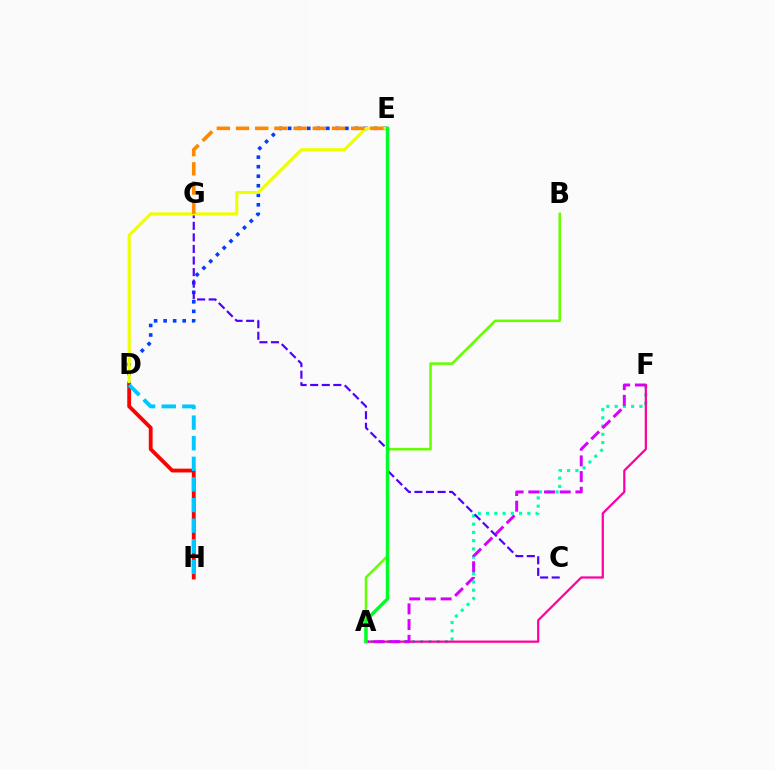{('D', 'E'): [{'color': '#003fff', 'line_style': 'dotted', 'thickness': 2.59}, {'color': '#eeff00', 'line_style': 'solid', 'thickness': 2.24}], ('A', 'F'): [{'color': '#00ffaf', 'line_style': 'dotted', 'thickness': 2.24}, {'color': '#ff00a0', 'line_style': 'solid', 'thickness': 1.61}, {'color': '#d600ff', 'line_style': 'dashed', 'thickness': 2.13}], ('C', 'G'): [{'color': '#4f00ff', 'line_style': 'dashed', 'thickness': 1.57}], ('D', 'H'): [{'color': '#ff0000', 'line_style': 'solid', 'thickness': 2.75}, {'color': '#00c7ff', 'line_style': 'dashed', 'thickness': 2.8}], ('A', 'B'): [{'color': '#66ff00', 'line_style': 'solid', 'thickness': 1.84}], ('E', 'G'): [{'color': '#ff8800', 'line_style': 'dashed', 'thickness': 2.61}], ('A', 'E'): [{'color': '#00ff27', 'line_style': 'solid', 'thickness': 2.47}]}